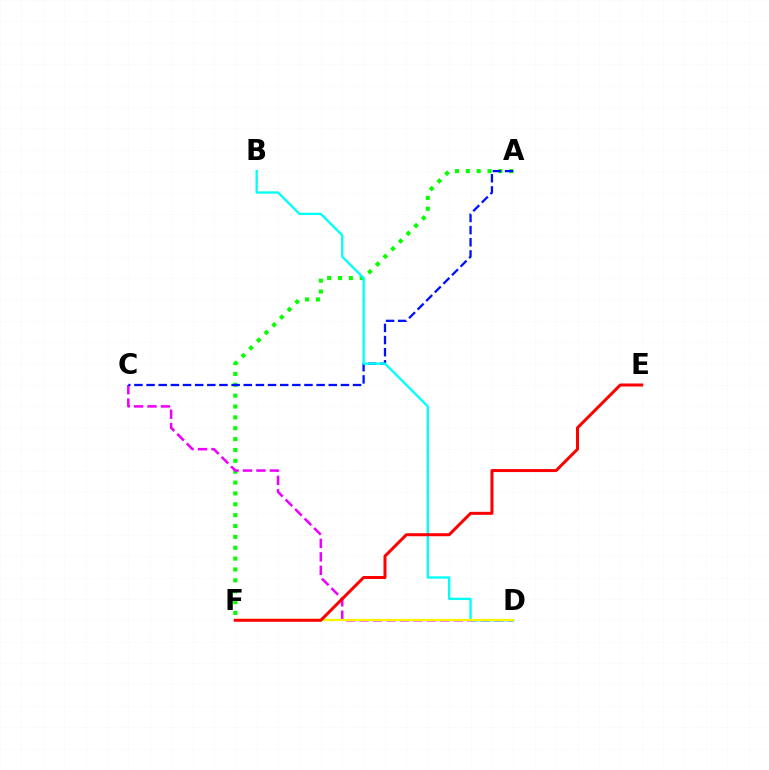{('A', 'F'): [{'color': '#08ff00', 'line_style': 'dotted', 'thickness': 2.95}], ('C', 'D'): [{'color': '#ee00ff', 'line_style': 'dashed', 'thickness': 1.83}], ('A', 'C'): [{'color': '#0010ff', 'line_style': 'dashed', 'thickness': 1.65}], ('B', 'D'): [{'color': '#00fff6', 'line_style': 'solid', 'thickness': 1.67}], ('D', 'F'): [{'color': '#fcf500', 'line_style': 'solid', 'thickness': 1.62}], ('E', 'F'): [{'color': '#ff0000', 'line_style': 'solid', 'thickness': 2.17}]}